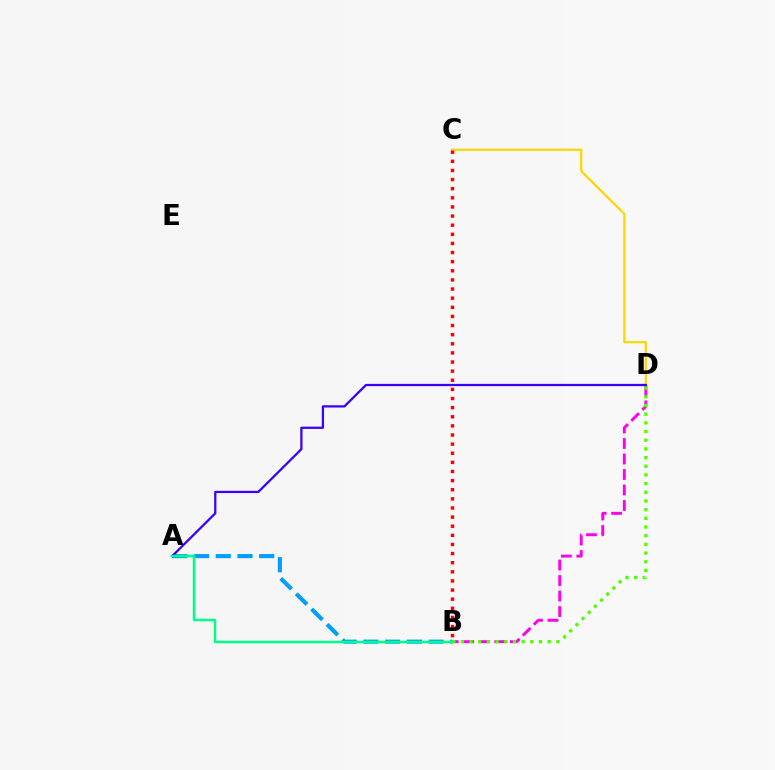{('B', 'D'): [{'color': '#ff00ed', 'line_style': 'dashed', 'thickness': 2.11}, {'color': '#4fff00', 'line_style': 'dotted', 'thickness': 2.36}], ('A', 'B'): [{'color': '#009eff', 'line_style': 'dashed', 'thickness': 2.95}, {'color': '#00ff86', 'line_style': 'solid', 'thickness': 1.78}], ('C', 'D'): [{'color': '#ffd500', 'line_style': 'solid', 'thickness': 1.59}], ('A', 'D'): [{'color': '#3700ff', 'line_style': 'solid', 'thickness': 1.62}], ('B', 'C'): [{'color': '#ff0000', 'line_style': 'dotted', 'thickness': 2.48}]}